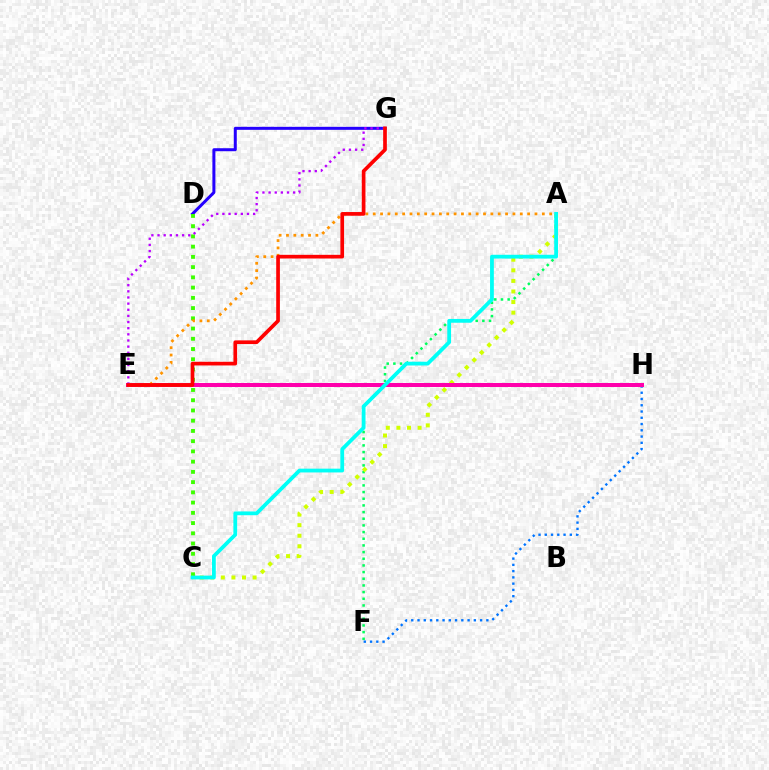{('F', 'H'): [{'color': '#0074ff', 'line_style': 'dotted', 'thickness': 1.7}], ('D', 'G'): [{'color': '#2500ff', 'line_style': 'solid', 'thickness': 2.16}], ('A', 'F'): [{'color': '#00ff5c', 'line_style': 'dotted', 'thickness': 1.81}], ('C', 'D'): [{'color': '#3dff00', 'line_style': 'dotted', 'thickness': 2.78}], ('A', 'C'): [{'color': '#d1ff00', 'line_style': 'dotted', 'thickness': 2.88}, {'color': '#00fff6', 'line_style': 'solid', 'thickness': 2.72}], ('E', 'H'): [{'color': '#ff00ac', 'line_style': 'solid', 'thickness': 2.87}], ('A', 'E'): [{'color': '#ff9400', 'line_style': 'dotted', 'thickness': 2.0}], ('E', 'G'): [{'color': '#b900ff', 'line_style': 'dotted', 'thickness': 1.67}, {'color': '#ff0000', 'line_style': 'solid', 'thickness': 2.65}]}